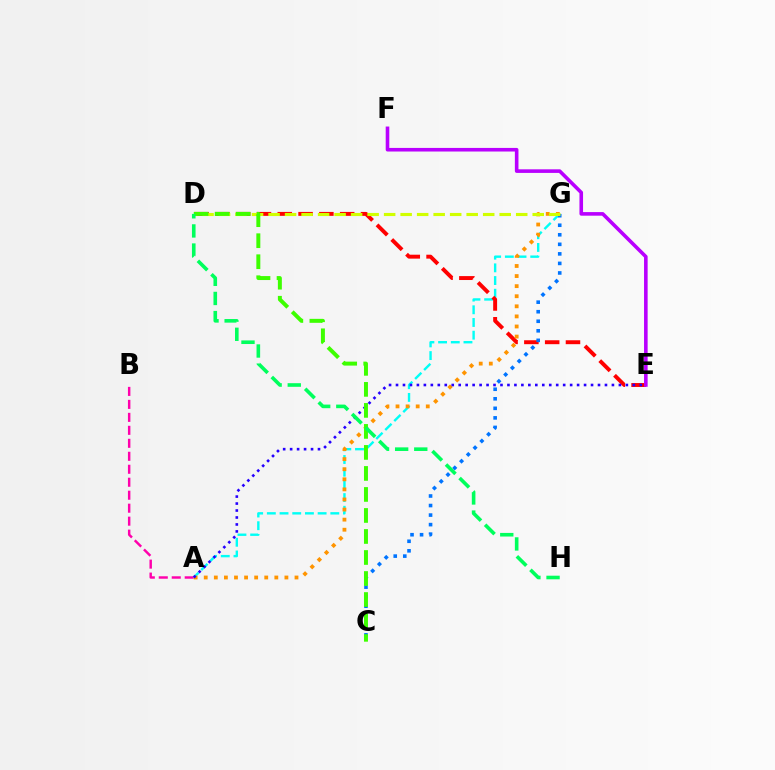{('A', 'B'): [{'color': '#ff00ac', 'line_style': 'dashed', 'thickness': 1.76}], ('A', 'G'): [{'color': '#00fff6', 'line_style': 'dashed', 'thickness': 1.72}, {'color': '#ff9400', 'line_style': 'dotted', 'thickness': 2.74}], ('D', 'E'): [{'color': '#ff0000', 'line_style': 'dashed', 'thickness': 2.83}], ('C', 'G'): [{'color': '#0074ff', 'line_style': 'dotted', 'thickness': 2.59}], ('D', 'G'): [{'color': '#d1ff00', 'line_style': 'dashed', 'thickness': 2.24}], ('A', 'E'): [{'color': '#2500ff', 'line_style': 'dotted', 'thickness': 1.89}], ('E', 'F'): [{'color': '#b900ff', 'line_style': 'solid', 'thickness': 2.59}], ('C', 'D'): [{'color': '#3dff00', 'line_style': 'dashed', 'thickness': 2.85}], ('D', 'H'): [{'color': '#00ff5c', 'line_style': 'dashed', 'thickness': 2.6}]}